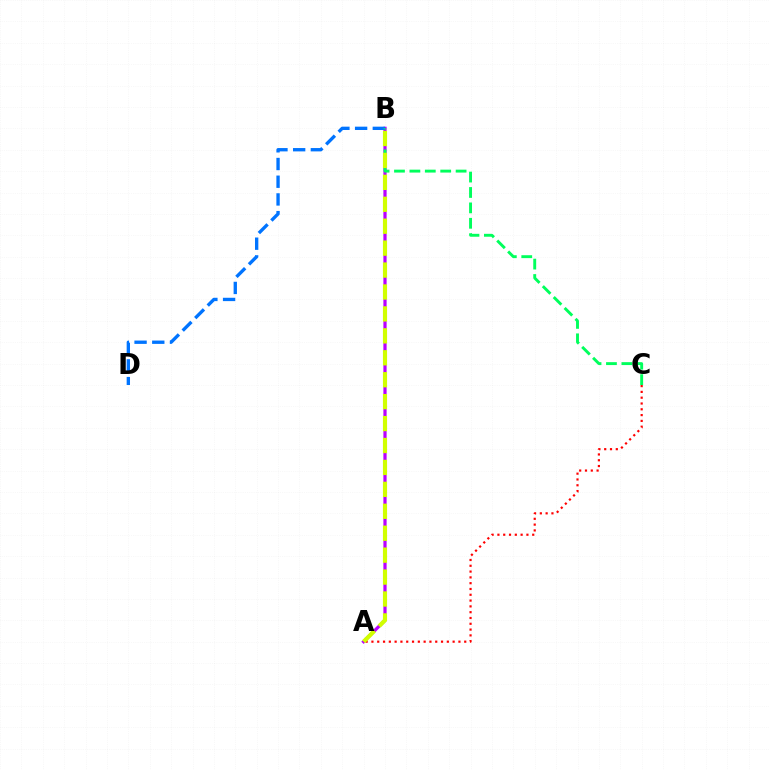{('A', 'B'): [{'color': '#b900ff', 'line_style': 'solid', 'thickness': 2.32}, {'color': '#d1ff00', 'line_style': 'dashed', 'thickness': 2.98}], ('B', 'D'): [{'color': '#0074ff', 'line_style': 'dashed', 'thickness': 2.41}], ('B', 'C'): [{'color': '#00ff5c', 'line_style': 'dashed', 'thickness': 2.09}], ('A', 'C'): [{'color': '#ff0000', 'line_style': 'dotted', 'thickness': 1.58}]}